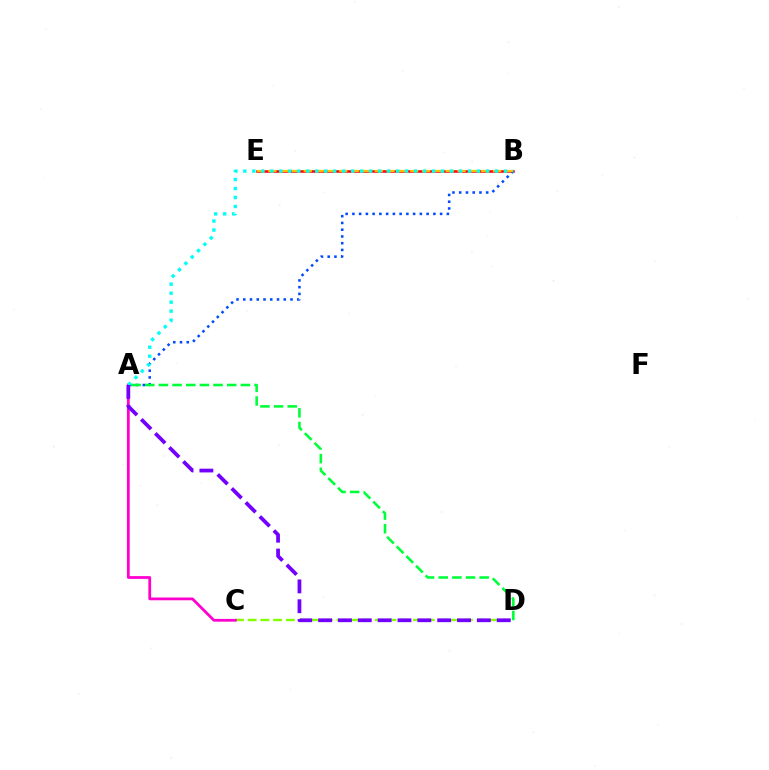{('B', 'E'): [{'color': '#ff0000', 'line_style': 'solid', 'thickness': 1.82}, {'color': '#ffbd00', 'line_style': 'dashed', 'thickness': 1.61}], ('A', 'B'): [{'color': '#004bff', 'line_style': 'dotted', 'thickness': 1.83}, {'color': '#00fff6', 'line_style': 'dotted', 'thickness': 2.44}], ('C', 'D'): [{'color': '#84ff00', 'line_style': 'dashed', 'thickness': 1.73}], ('A', 'C'): [{'color': '#ff00cf', 'line_style': 'solid', 'thickness': 2.0}], ('A', 'D'): [{'color': '#7200ff', 'line_style': 'dashed', 'thickness': 2.7}, {'color': '#00ff39', 'line_style': 'dashed', 'thickness': 1.86}]}